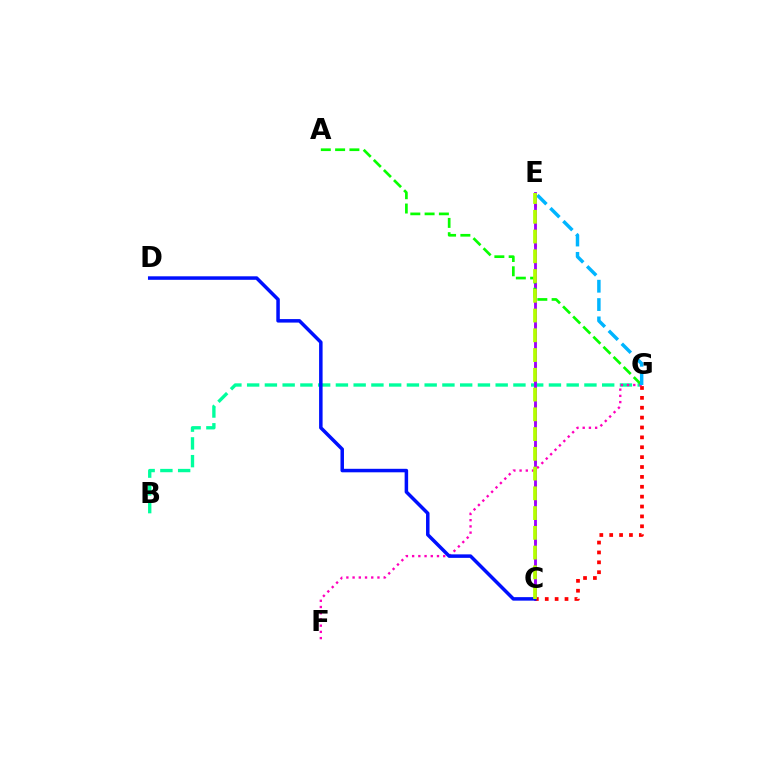{('C', 'E'): [{'color': '#ffa500', 'line_style': 'dotted', 'thickness': 2.17}, {'color': '#9b00ff', 'line_style': 'solid', 'thickness': 2.04}, {'color': '#b3ff00', 'line_style': 'dashed', 'thickness': 2.68}], ('B', 'G'): [{'color': '#00ff9d', 'line_style': 'dashed', 'thickness': 2.41}], ('C', 'G'): [{'color': '#ff0000', 'line_style': 'dotted', 'thickness': 2.68}], ('A', 'G'): [{'color': '#08ff00', 'line_style': 'dashed', 'thickness': 1.94}], ('F', 'G'): [{'color': '#ff00bd', 'line_style': 'dotted', 'thickness': 1.69}], ('E', 'G'): [{'color': '#00b5ff', 'line_style': 'dashed', 'thickness': 2.49}], ('C', 'D'): [{'color': '#0010ff', 'line_style': 'solid', 'thickness': 2.52}]}